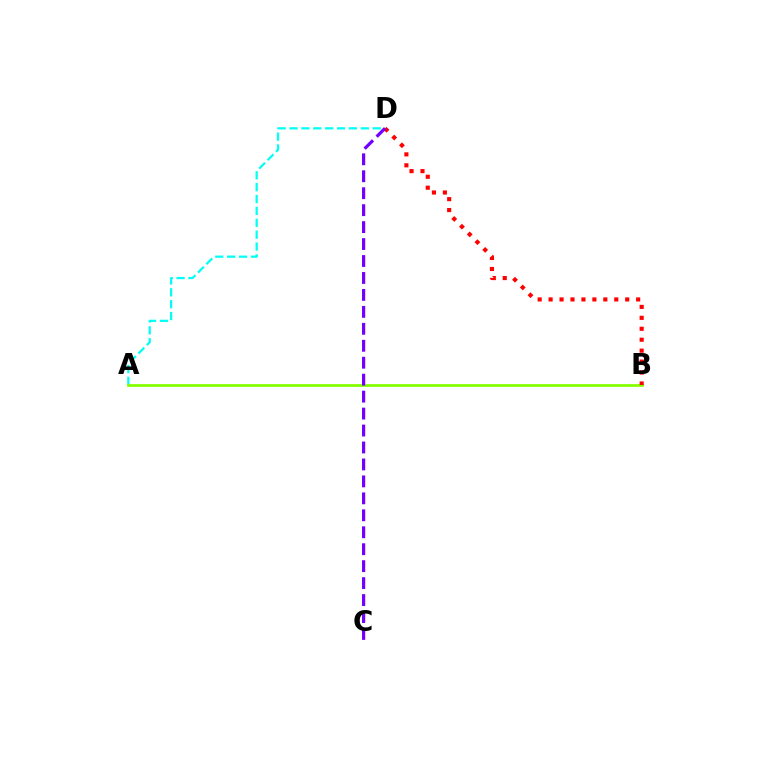{('A', 'D'): [{'color': '#00fff6', 'line_style': 'dashed', 'thickness': 1.61}], ('A', 'B'): [{'color': '#84ff00', 'line_style': 'solid', 'thickness': 1.98}], ('B', 'D'): [{'color': '#ff0000', 'line_style': 'dotted', 'thickness': 2.97}], ('C', 'D'): [{'color': '#7200ff', 'line_style': 'dashed', 'thickness': 2.3}]}